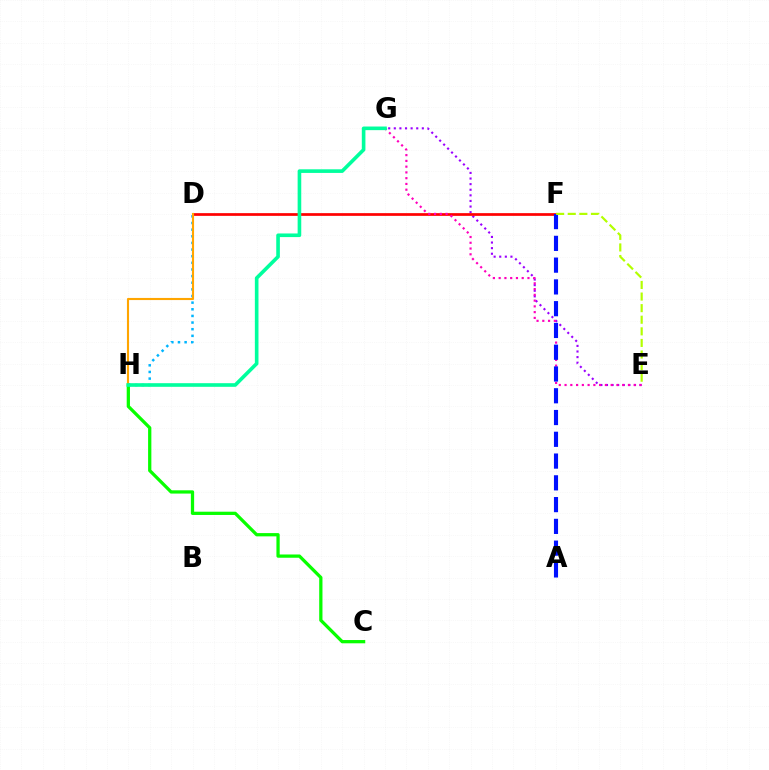{('E', 'G'): [{'color': '#9b00ff', 'line_style': 'dotted', 'thickness': 1.52}, {'color': '#ff00bd', 'line_style': 'dotted', 'thickness': 1.57}], ('D', 'F'): [{'color': '#ff0000', 'line_style': 'solid', 'thickness': 1.95}], ('C', 'H'): [{'color': '#08ff00', 'line_style': 'solid', 'thickness': 2.35}], ('A', 'F'): [{'color': '#0010ff', 'line_style': 'dashed', 'thickness': 2.96}], ('E', 'F'): [{'color': '#b3ff00', 'line_style': 'dashed', 'thickness': 1.57}], ('D', 'H'): [{'color': '#00b5ff', 'line_style': 'dotted', 'thickness': 1.8}, {'color': '#ffa500', 'line_style': 'solid', 'thickness': 1.53}], ('G', 'H'): [{'color': '#00ff9d', 'line_style': 'solid', 'thickness': 2.61}]}